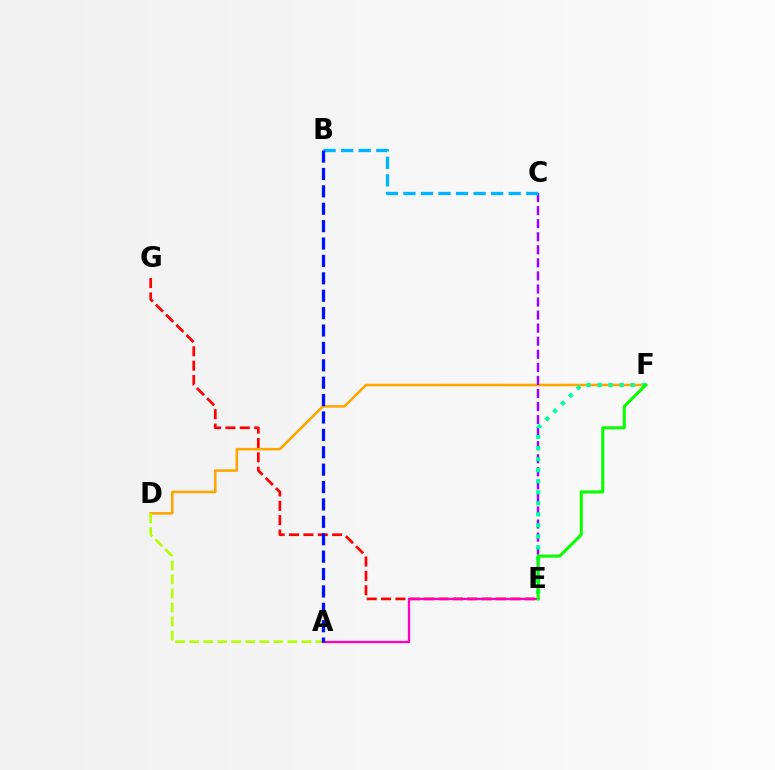{('D', 'F'): [{'color': '#ffa500', 'line_style': 'solid', 'thickness': 1.84}], ('C', 'E'): [{'color': '#9b00ff', 'line_style': 'dashed', 'thickness': 1.77}], ('B', 'C'): [{'color': '#00b5ff', 'line_style': 'dashed', 'thickness': 2.38}], ('A', 'D'): [{'color': '#b3ff00', 'line_style': 'dashed', 'thickness': 1.91}], ('E', 'G'): [{'color': '#ff0000', 'line_style': 'dashed', 'thickness': 1.95}], ('A', 'E'): [{'color': '#ff00bd', 'line_style': 'solid', 'thickness': 1.67}], ('E', 'F'): [{'color': '#00ff9d', 'line_style': 'dotted', 'thickness': 3.0}, {'color': '#08ff00', 'line_style': 'solid', 'thickness': 2.19}], ('A', 'B'): [{'color': '#0010ff', 'line_style': 'dashed', 'thickness': 2.36}]}